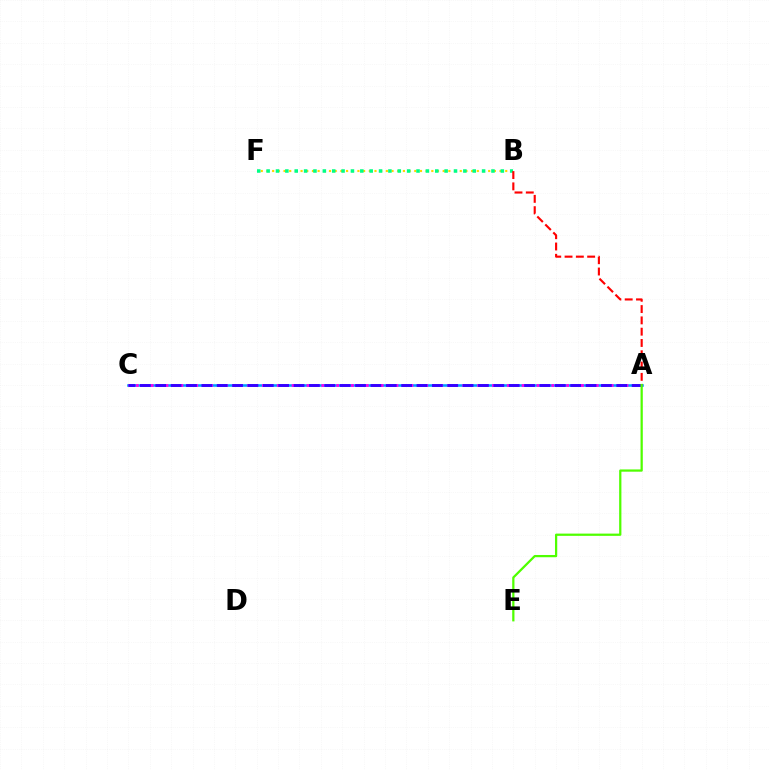{('B', 'F'): [{'color': '#ffd500', 'line_style': 'dotted', 'thickness': 1.54}, {'color': '#00ff86', 'line_style': 'dotted', 'thickness': 2.55}], ('A', 'C'): [{'color': '#009eff', 'line_style': 'solid', 'thickness': 1.86}, {'color': '#ff00ed', 'line_style': 'dotted', 'thickness': 2.02}, {'color': '#3700ff', 'line_style': 'dashed', 'thickness': 2.09}], ('A', 'B'): [{'color': '#ff0000', 'line_style': 'dashed', 'thickness': 1.54}], ('A', 'E'): [{'color': '#4fff00', 'line_style': 'solid', 'thickness': 1.62}]}